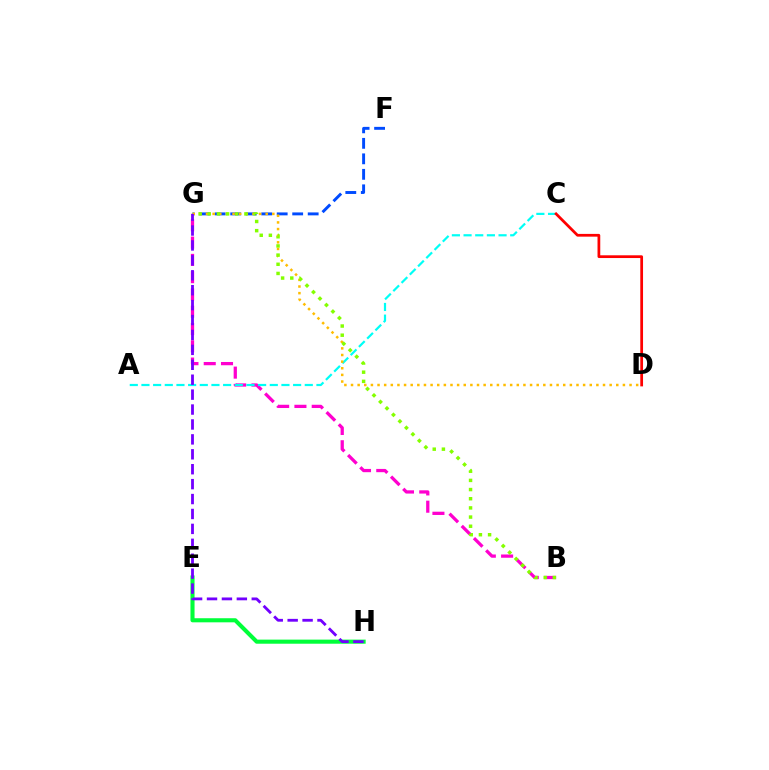{('E', 'H'): [{'color': '#00ff39', 'line_style': 'solid', 'thickness': 2.95}], ('B', 'G'): [{'color': '#ff00cf', 'line_style': 'dashed', 'thickness': 2.35}, {'color': '#84ff00', 'line_style': 'dotted', 'thickness': 2.49}], ('A', 'C'): [{'color': '#00fff6', 'line_style': 'dashed', 'thickness': 1.58}], ('F', 'G'): [{'color': '#004bff', 'line_style': 'dashed', 'thickness': 2.1}], ('D', 'G'): [{'color': '#ffbd00', 'line_style': 'dotted', 'thickness': 1.8}], ('C', 'D'): [{'color': '#ff0000', 'line_style': 'solid', 'thickness': 1.98}], ('G', 'H'): [{'color': '#7200ff', 'line_style': 'dashed', 'thickness': 2.03}]}